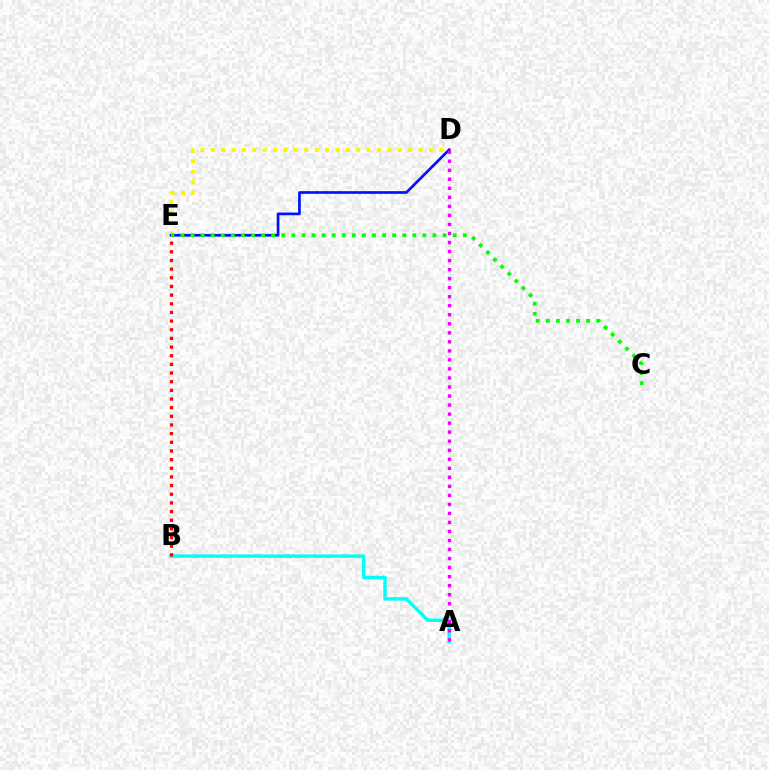{('A', 'B'): [{'color': '#00fff6', 'line_style': 'solid', 'thickness': 2.48}], ('D', 'E'): [{'color': '#fcf500', 'line_style': 'dotted', 'thickness': 2.82}, {'color': '#0010ff', 'line_style': 'solid', 'thickness': 1.93}], ('B', 'E'): [{'color': '#ff0000', 'line_style': 'dotted', 'thickness': 2.35}], ('C', 'E'): [{'color': '#08ff00', 'line_style': 'dotted', 'thickness': 2.74}], ('A', 'D'): [{'color': '#ee00ff', 'line_style': 'dotted', 'thickness': 2.45}]}